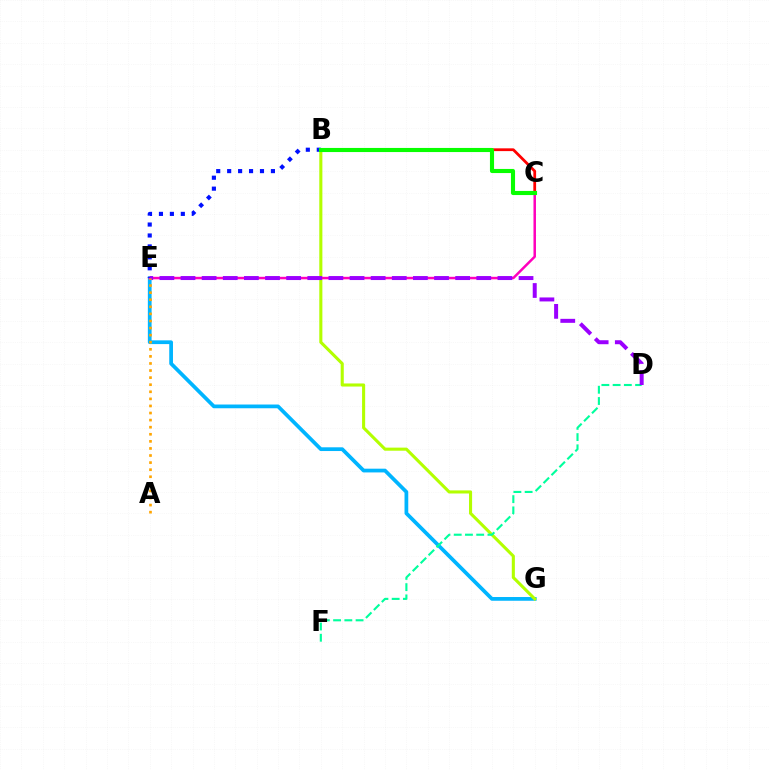{('E', 'G'): [{'color': '#00b5ff', 'line_style': 'solid', 'thickness': 2.69}], ('B', 'G'): [{'color': '#b3ff00', 'line_style': 'solid', 'thickness': 2.22}], ('D', 'F'): [{'color': '#00ff9d', 'line_style': 'dashed', 'thickness': 1.53}], ('B', 'C'): [{'color': '#ff0000', 'line_style': 'solid', 'thickness': 1.99}, {'color': '#08ff00', 'line_style': 'solid', 'thickness': 2.96}], ('C', 'E'): [{'color': '#ff00bd', 'line_style': 'solid', 'thickness': 1.8}], ('B', 'E'): [{'color': '#0010ff', 'line_style': 'dotted', 'thickness': 2.97}], ('D', 'E'): [{'color': '#9b00ff', 'line_style': 'dashed', 'thickness': 2.87}], ('A', 'E'): [{'color': '#ffa500', 'line_style': 'dotted', 'thickness': 1.92}]}